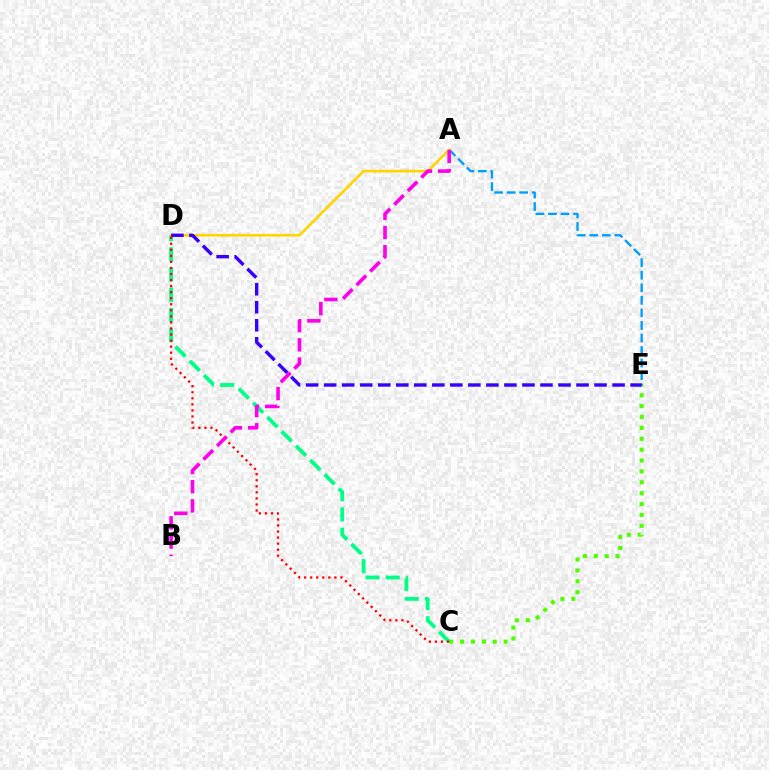{('C', 'E'): [{'color': '#4fff00', 'line_style': 'dotted', 'thickness': 2.96}], ('C', 'D'): [{'color': '#00ff86', 'line_style': 'dashed', 'thickness': 2.75}, {'color': '#ff0000', 'line_style': 'dotted', 'thickness': 1.64}], ('A', 'E'): [{'color': '#009eff', 'line_style': 'dashed', 'thickness': 1.7}], ('A', 'D'): [{'color': '#ffd500', 'line_style': 'solid', 'thickness': 1.89}], ('D', 'E'): [{'color': '#3700ff', 'line_style': 'dashed', 'thickness': 2.45}], ('A', 'B'): [{'color': '#ff00ed', 'line_style': 'dashed', 'thickness': 2.61}]}